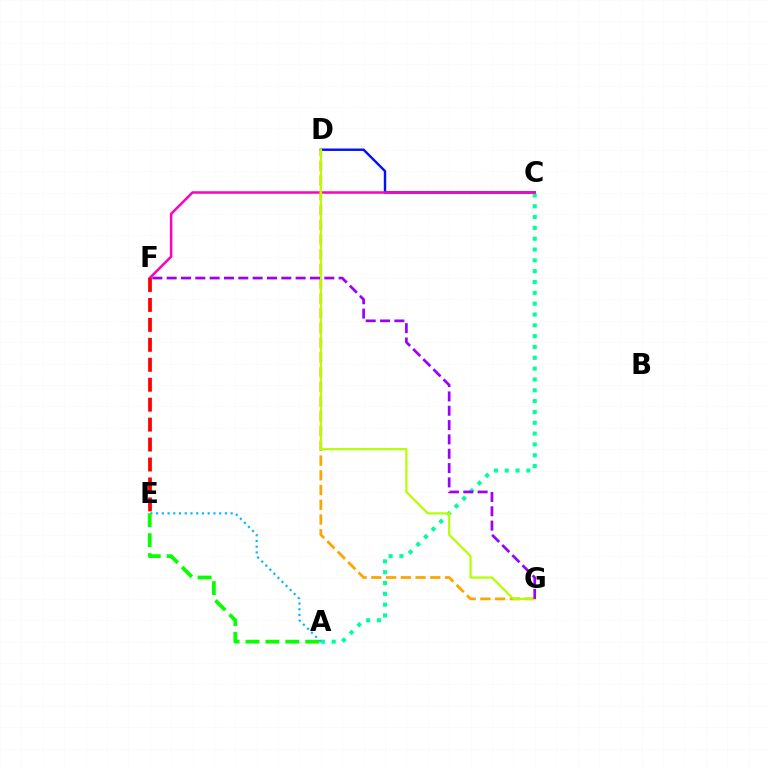{('C', 'D'): [{'color': '#0010ff', 'line_style': 'solid', 'thickness': 1.74}], ('A', 'C'): [{'color': '#00ff9d', 'line_style': 'dotted', 'thickness': 2.94}], ('A', 'E'): [{'color': '#00b5ff', 'line_style': 'dotted', 'thickness': 1.56}, {'color': '#08ff00', 'line_style': 'dashed', 'thickness': 2.71}], ('C', 'F'): [{'color': '#ff00bd', 'line_style': 'solid', 'thickness': 1.81}], ('D', 'G'): [{'color': '#ffa500', 'line_style': 'dashed', 'thickness': 2.0}, {'color': '#b3ff00', 'line_style': 'solid', 'thickness': 1.57}], ('E', 'F'): [{'color': '#ff0000', 'line_style': 'dashed', 'thickness': 2.71}], ('F', 'G'): [{'color': '#9b00ff', 'line_style': 'dashed', 'thickness': 1.95}]}